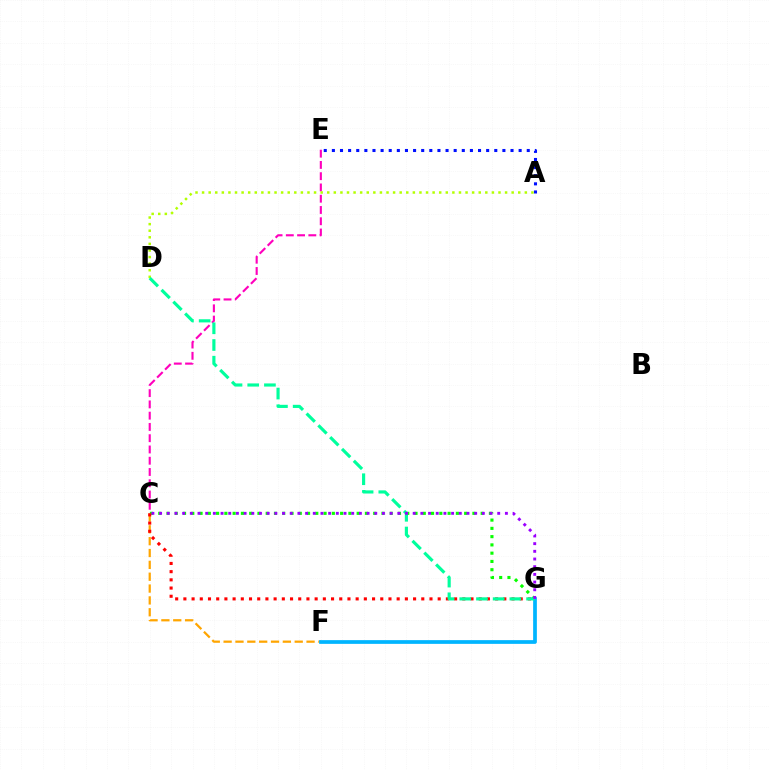{('C', 'E'): [{'color': '#ff00bd', 'line_style': 'dashed', 'thickness': 1.53}], ('A', 'D'): [{'color': '#b3ff00', 'line_style': 'dotted', 'thickness': 1.79}], ('A', 'E'): [{'color': '#0010ff', 'line_style': 'dotted', 'thickness': 2.21}], ('C', 'F'): [{'color': '#ffa500', 'line_style': 'dashed', 'thickness': 1.61}], ('C', 'G'): [{'color': '#08ff00', 'line_style': 'dotted', 'thickness': 2.25}, {'color': '#ff0000', 'line_style': 'dotted', 'thickness': 2.23}, {'color': '#9b00ff', 'line_style': 'dotted', 'thickness': 2.09}], ('F', 'G'): [{'color': '#00b5ff', 'line_style': 'solid', 'thickness': 2.68}], ('D', 'G'): [{'color': '#00ff9d', 'line_style': 'dashed', 'thickness': 2.27}]}